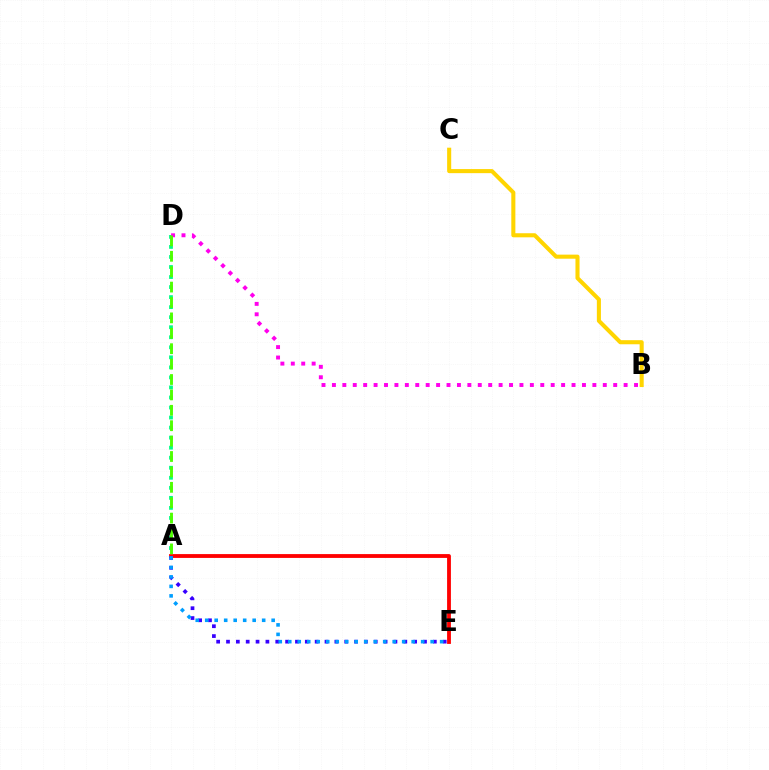{('A', 'E'): [{'color': '#ff0000', 'line_style': 'solid', 'thickness': 2.75}, {'color': '#3700ff', 'line_style': 'dotted', 'thickness': 2.68}, {'color': '#009eff', 'line_style': 'dotted', 'thickness': 2.58}], ('A', 'D'): [{'color': '#00ff86', 'line_style': 'dotted', 'thickness': 2.73}, {'color': '#4fff00', 'line_style': 'dashed', 'thickness': 2.09}], ('B', 'D'): [{'color': '#ff00ed', 'line_style': 'dotted', 'thickness': 2.83}], ('B', 'C'): [{'color': '#ffd500', 'line_style': 'solid', 'thickness': 2.93}]}